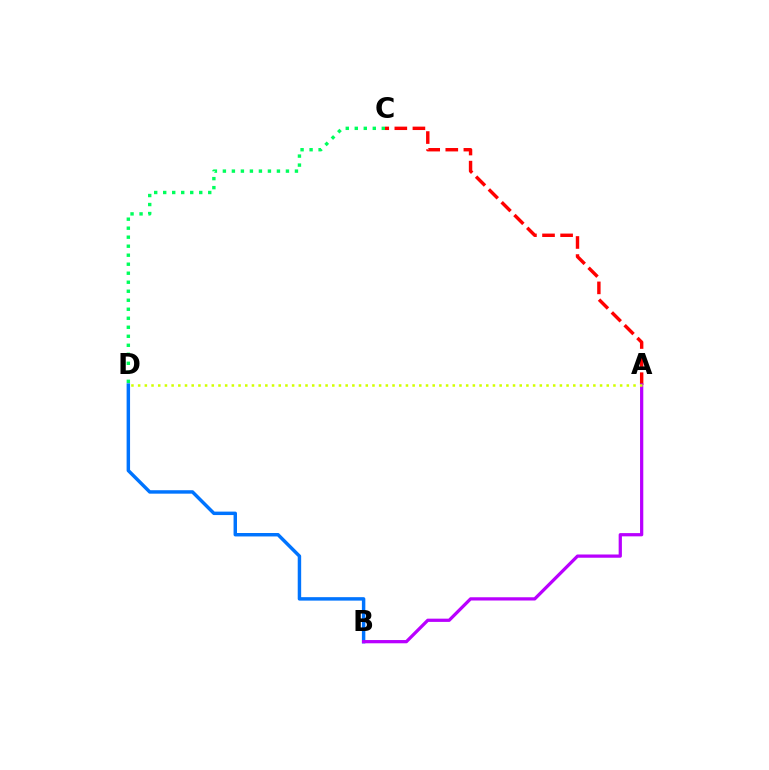{('A', 'C'): [{'color': '#ff0000', 'line_style': 'dashed', 'thickness': 2.46}], ('B', 'D'): [{'color': '#0074ff', 'line_style': 'solid', 'thickness': 2.48}], ('A', 'B'): [{'color': '#b900ff', 'line_style': 'solid', 'thickness': 2.34}], ('C', 'D'): [{'color': '#00ff5c', 'line_style': 'dotted', 'thickness': 2.45}], ('A', 'D'): [{'color': '#d1ff00', 'line_style': 'dotted', 'thickness': 1.82}]}